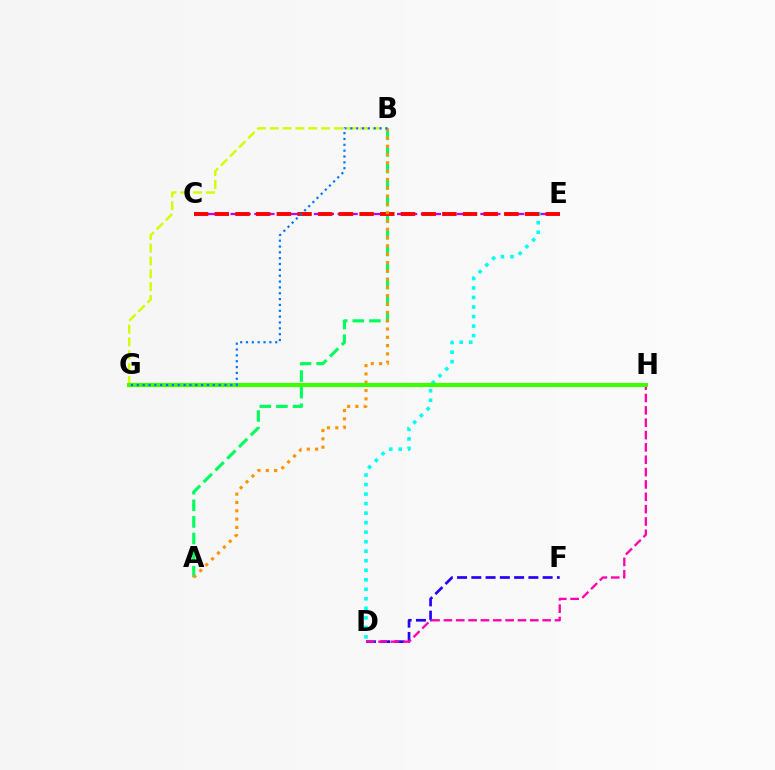{('D', 'F'): [{'color': '#2500ff', 'line_style': 'dashed', 'thickness': 1.94}], ('B', 'G'): [{'color': '#d1ff00', 'line_style': 'dashed', 'thickness': 1.75}, {'color': '#0074ff', 'line_style': 'dotted', 'thickness': 1.59}], ('C', 'E'): [{'color': '#b900ff', 'line_style': 'dashed', 'thickness': 1.62}, {'color': '#ff0000', 'line_style': 'dashed', 'thickness': 2.81}], ('A', 'B'): [{'color': '#00ff5c', 'line_style': 'dashed', 'thickness': 2.25}, {'color': '#ff9400', 'line_style': 'dotted', 'thickness': 2.26}], ('D', 'H'): [{'color': '#ff00ac', 'line_style': 'dashed', 'thickness': 1.68}], ('D', 'E'): [{'color': '#00fff6', 'line_style': 'dotted', 'thickness': 2.59}], ('G', 'H'): [{'color': '#3dff00', 'line_style': 'solid', 'thickness': 2.97}]}